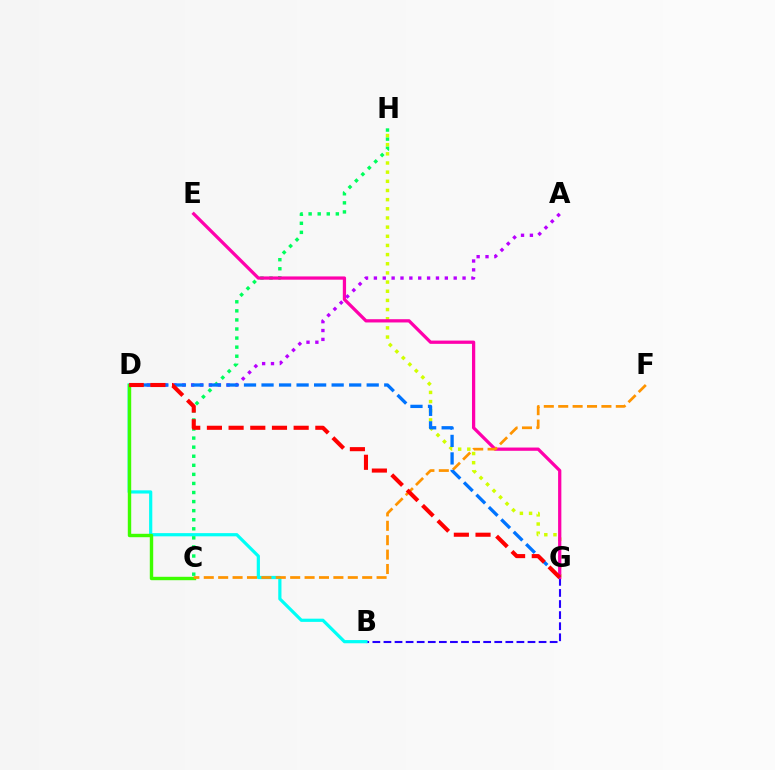{('B', 'G'): [{'color': '#2500ff', 'line_style': 'dashed', 'thickness': 1.51}], ('B', 'D'): [{'color': '#00fff6', 'line_style': 'solid', 'thickness': 2.3}], ('C', 'D'): [{'color': '#3dff00', 'line_style': 'solid', 'thickness': 2.45}], ('C', 'H'): [{'color': '#00ff5c', 'line_style': 'dotted', 'thickness': 2.46}], ('G', 'H'): [{'color': '#d1ff00', 'line_style': 'dotted', 'thickness': 2.49}], ('E', 'G'): [{'color': '#ff00ac', 'line_style': 'solid', 'thickness': 2.34}], ('A', 'D'): [{'color': '#b900ff', 'line_style': 'dotted', 'thickness': 2.41}], ('C', 'F'): [{'color': '#ff9400', 'line_style': 'dashed', 'thickness': 1.96}], ('D', 'G'): [{'color': '#0074ff', 'line_style': 'dashed', 'thickness': 2.38}, {'color': '#ff0000', 'line_style': 'dashed', 'thickness': 2.95}]}